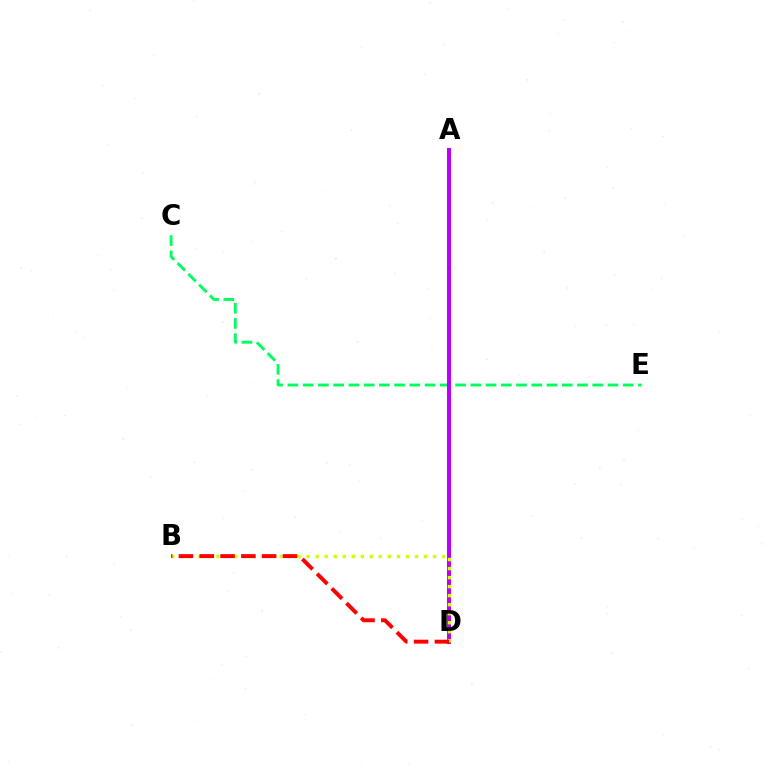{('A', 'D'): [{'color': '#0074ff', 'line_style': 'solid', 'thickness': 2.58}, {'color': '#b900ff', 'line_style': 'solid', 'thickness': 2.89}], ('C', 'E'): [{'color': '#00ff5c', 'line_style': 'dashed', 'thickness': 2.07}], ('B', 'D'): [{'color': '#d1ff00', 'line_style': 'dotted', 'thickness': 2.45}, {'color': '#ff0000', 'line_style': 'dashed', 'thickness': 2.83}]}